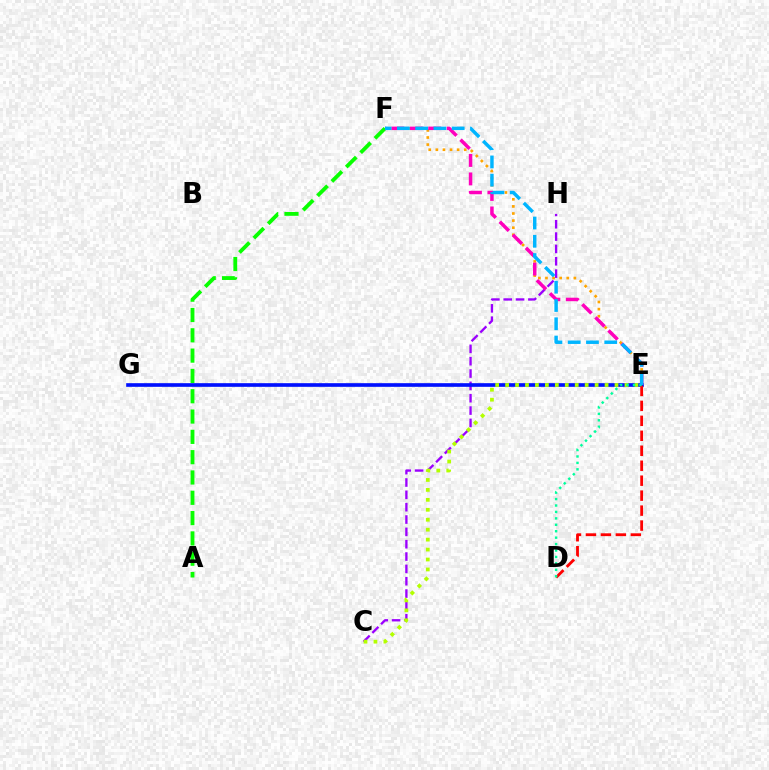{('C', 'H'): [{'color': '#9b00ff', 'line_style': 'dashed', 'thickness': 1.68}], ('E', 'G'): [{'color': '#0010ff', 'line_style': 'solid', 'thickness': 2.63}], ('A', 'F'): [{'color': '#08ff00', 'line_style': 'dashed', 'thickness': 2.76}], ('C', 'E'): [{'color': '#b3ff00', 'line_style': 'dotted', 'thickness': 2.7}], ('E', 'F'): [{'color': '#ffa500', 'line_style': 'dotted', 'thickness': 1.93}, {'color': '#ff00bd', 'line_style': 'dashed', 'thickness': 2.51}, {'color': '#00b5ff', 'line_style': 'dashed', 'thickness': 2.48}], ('D', 'E'): [{'color': '#ff0000', 'line_style': 'dashed', 'thickness': 2.03}, {'color': '#00ff9d', 'line_style': 'dotted', 'thickness': 1.75}]}